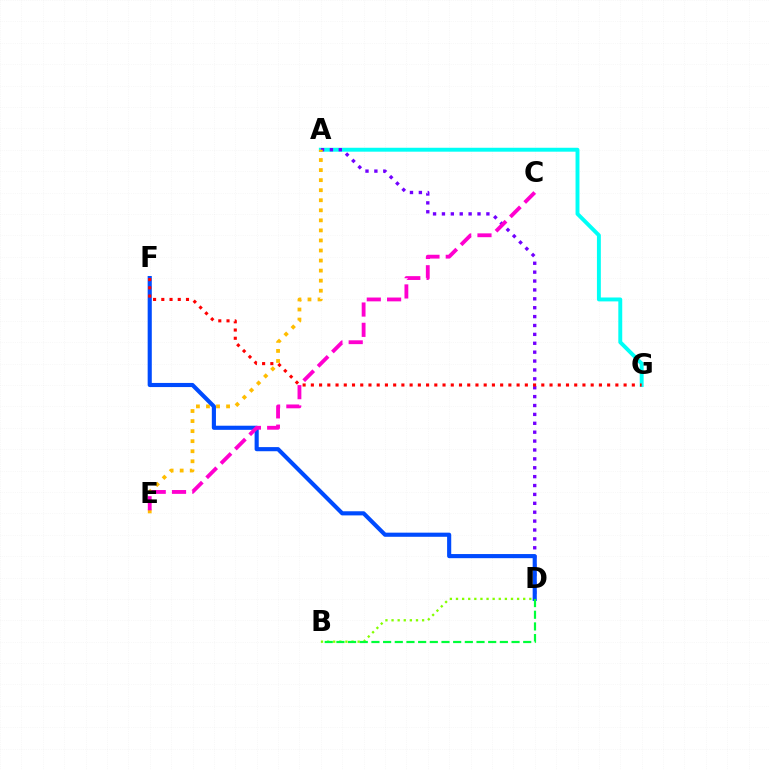{('A', 'G'): [{'color': '#00fff6', 'line_style': 'solid', 'thickness': 2.82}], ('A', 'D'): [{'color': '#7200ff', 'line_style': 'dotted', 'thickness': 2.42}], ('A', 'E'): [{'color': '#ffbd00', 'line_style': 'dotted', 'thickness': 2.73}], ('D', 'F'): [{'color': '#004bff', 'line_style': 'solid', 'thickness': 2.97}], ('C', 'E'): [{'color': '#ff00cf', 'line_style': 'dashed', 'thickness': 2.76}], ('B', 'D'): [{'color': '#84ff00', 'line_style': 'dotted', 'thickness': 1.66}, {'color': '#00ff39', 'line_style': 'dashed', 'thickness': 1.59}], ('F', 'G'): [{'color': '#ff0000', 'line_style': 'dotted', 'thickness': 2.24}]}